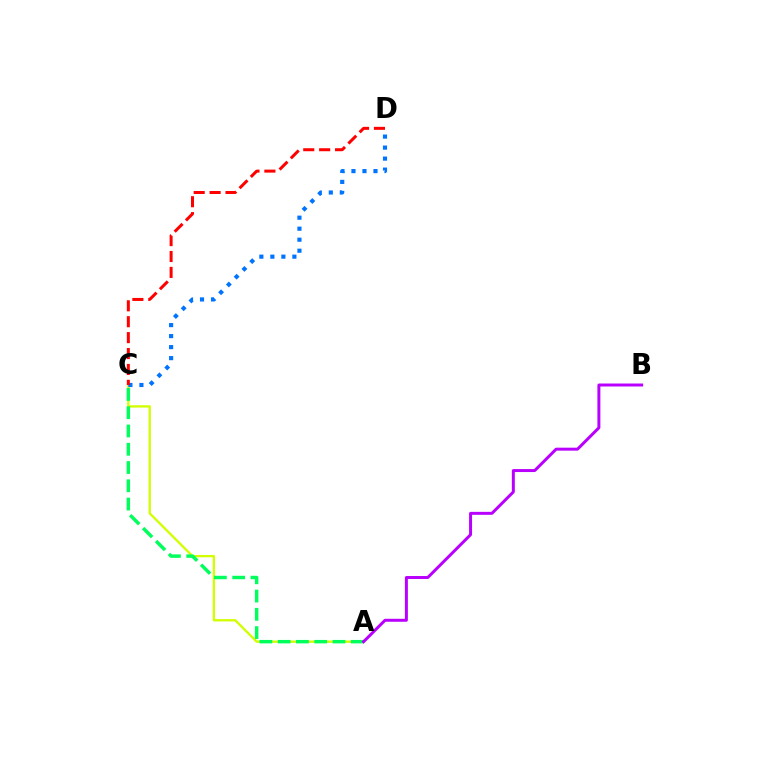{('A', 'C'): [{'color': '#d1ff00', 'line_style': 'solid', 'thickness': 1.67}, {'color': '#00ff5c', 'line_style': 'dashed', 'thickness': 2.48}], ('C', 'D'): [{'color': '#0074ff', 'line_style': 'dotted', 'thickness': 2.99}, {'color': '#ff0000', 'line_style': 'dashed', 'thickness': 2.16}], ('A', 'B'): [{'color': '#b900ff', 'line_style': 'solid', 'thickness': 2.14}]}